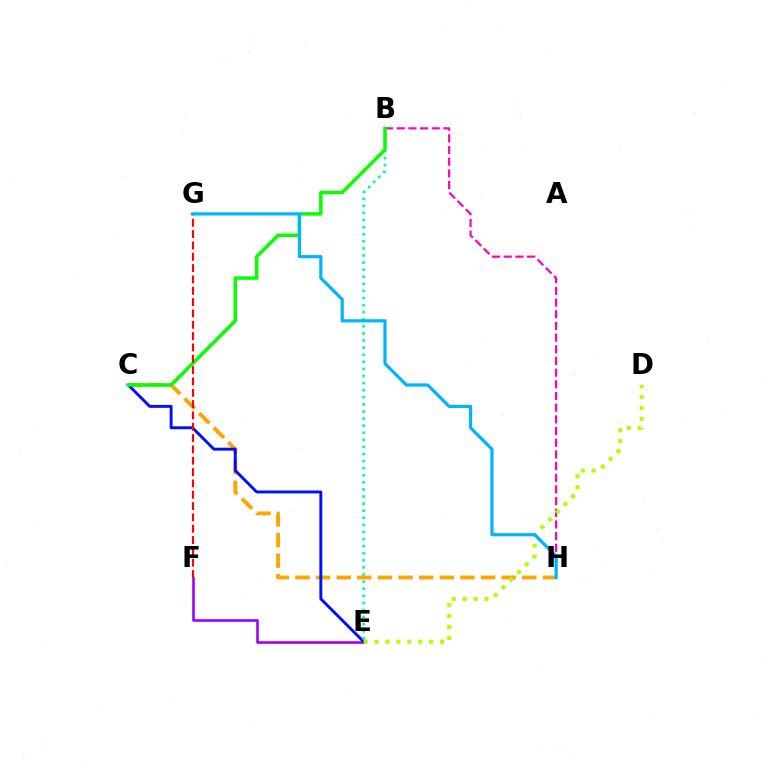{('B', 'H'): [{'color': '#ff00bd', 'line_style': 'dashed', 'thickness': 1.59}], ('E', 'F'): [{'color': '#9b00ff', 'line_style': 'solid', 'thickness': 1.87}], ('C', 'H'): [{'color': '#ffa500', 'line_style': 'dashed', 'thickness': 2.8}], ('C', 'E'): [{'color': '#0010ff', 'line_style': 'solid', 'thickness': 2.1}], ('D', 'E'): [{'color': '#b3ff00', 'line_style': 'dotted', 'thickness': 2.96}], ('B', 'E'): [{'color': '#00ff9d', 'line_style': 'dotted', 'thickness': 1.93}], ('B', 'C'): [{'color': '#08ff00', 'line_style': 'solid', 'thickness': 2.53}], ('F', 'G'): [{'color': '#ff0000', 'line_style': 'dashed', 'thickness': 1.54}], ('G', 'H'): [{'color': '#00b5ff', 'line_style': 'solid', 'thickness': 2.29}]}